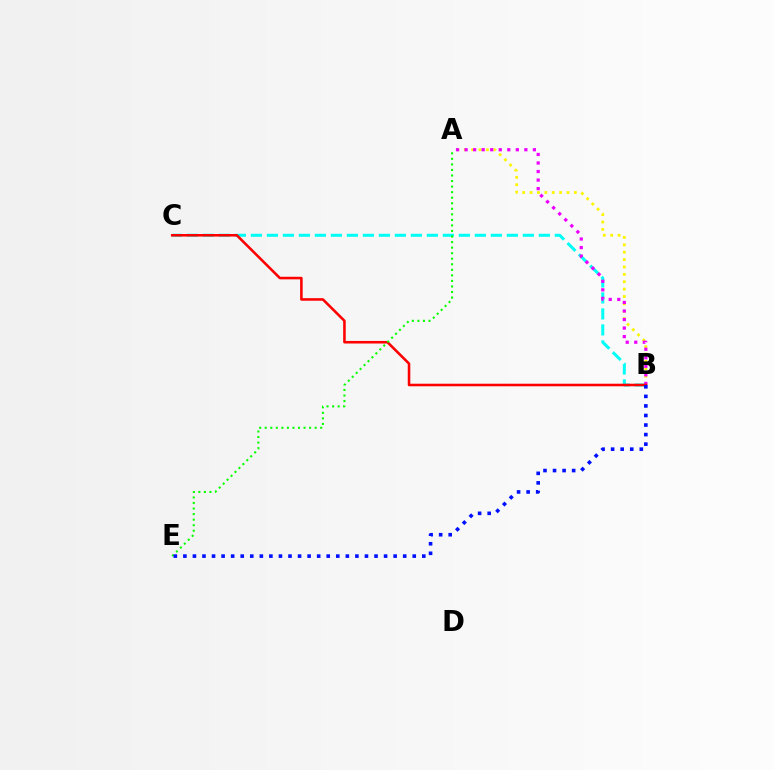{('A', 'B'): [{'color': '#fcf500', 'line_style': 'dotted', 'thickness': 2.01}, {'color': '#ee00ff', 'line_style': 'dotted', 'thickness': 2.32}], ('B', 'C'): [{'color': '#00fff6', 'line_style': 'dashed', 'thickness': 2.17}, {'color': '#ff0000', 'line_style': 'solid', 'thickness': 1.85}], ('A', 'E'): [{'color': '#08ff00', 'line_style': 'dotted', 'thickness': 1.51}], ('B', 'E'): [{'color': '#0010ff', 'line_style': 'dotted', 'thickness': 2.6}]}